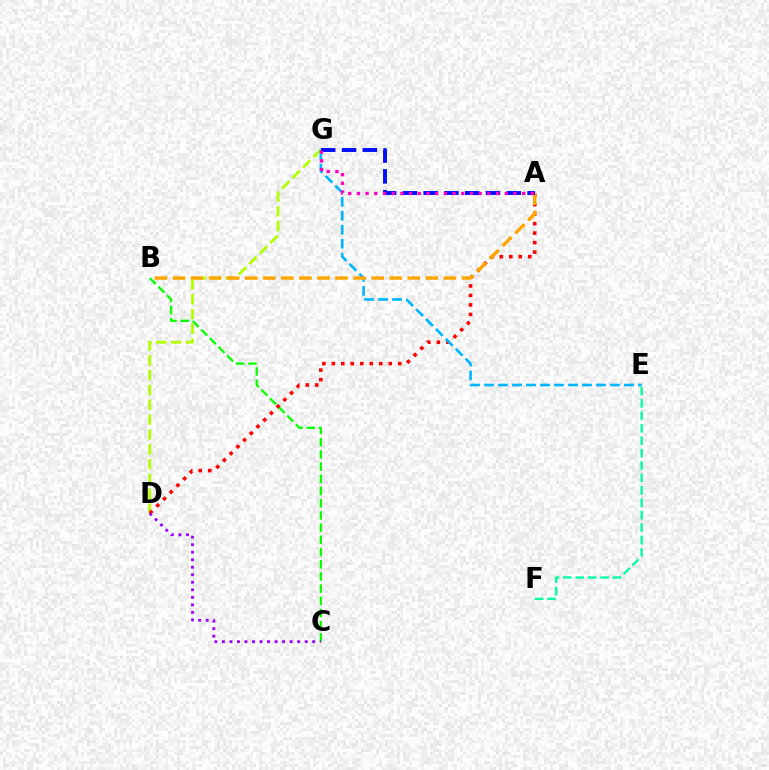{('B', 'C'): [{'color': '#08ff00', 'line_style': 'dashed', 'thickness': 1.66}], ('D', 'G'): [{'color': '#b3ff00', 'line_style': 'dashed', 'thickness': 2.02}], ('A', 'D'): [{'color': '#ff0000', 'line_style': 'dotted', 'thickness': 2.58}], ('E', 'G'): [{'color': '#00b5ff', 'line_style': 'dashed', 'thickness': 1.9}], ('E', 'F'): [{'color': '#00ff9d', 'line_style': 'dashed', 'thickness': 1.69}], ('A', 'B'): [{'color': '#ffa500', 'line_style': 'dashed', 'thickness': 2.45}], ('C', 'D'): [{'color': '#9b00ff', 'line_style': 'dotted', 'thickness': 2.04}], ('A', 'G'): [{'color': '#0010ff', 'line_style': 'dashed', 'thickness': 2.82}, {'color': '#ff00bd', 'line_style': 'dotted', 'thickness': 2.36}]}